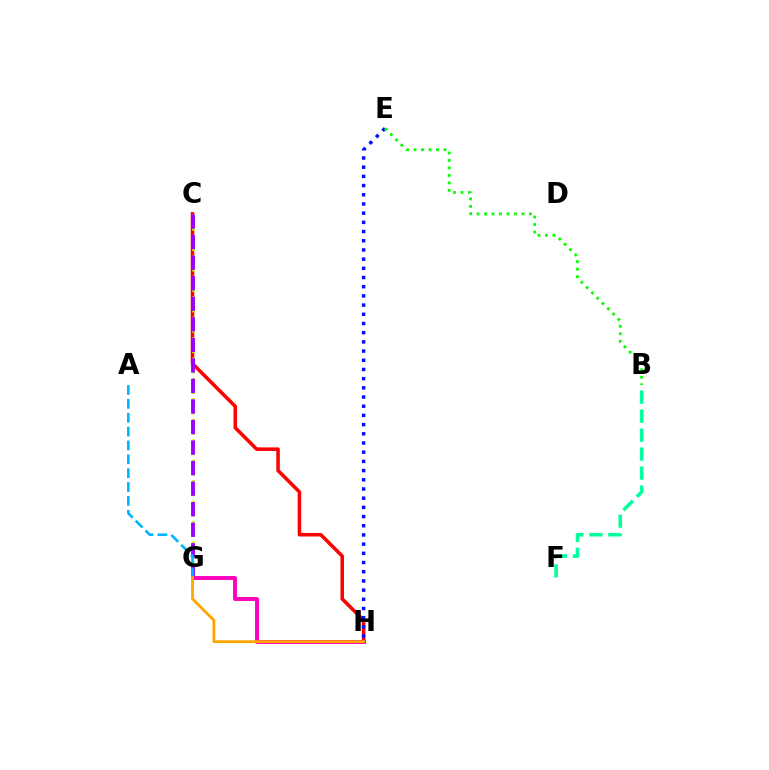{('C', 'H'): [{'color': '#ff0000', 'line_style': 'solid', 'thickness': 2.54}], ('E', 'H'): [{'color': '#0010ff', 'line_style': 'dotted', 'thickness': 2.5}], ('C', 'G'): [{'color': '#b3ff00', 'line_style': 'dotted', 'thickness': 1.85}, {'color': '#9b00ff', 'line_style': 'dashed', 'thickness': 2.79}], ('B', 'E'): [{'color': '#08ff00', 'line_style': 'dotted', 'thickness': 2.03}], ('A', 'G'): [{'color': '#00b5ff', 'line_style': 'dashed', 'thickness': 1.88}], ('G', 'H'): [{'color': '#ff00bd', 'line_style': 'solid', 'thickness': 2.82}, {'color': '#ffa500', 'line_style': 'solid', 'thickness': 1.99}], ('B', 'F'): [{'color': '#00ff9d', 'line_style': 'dashed', 'thickness': 2.58}]}